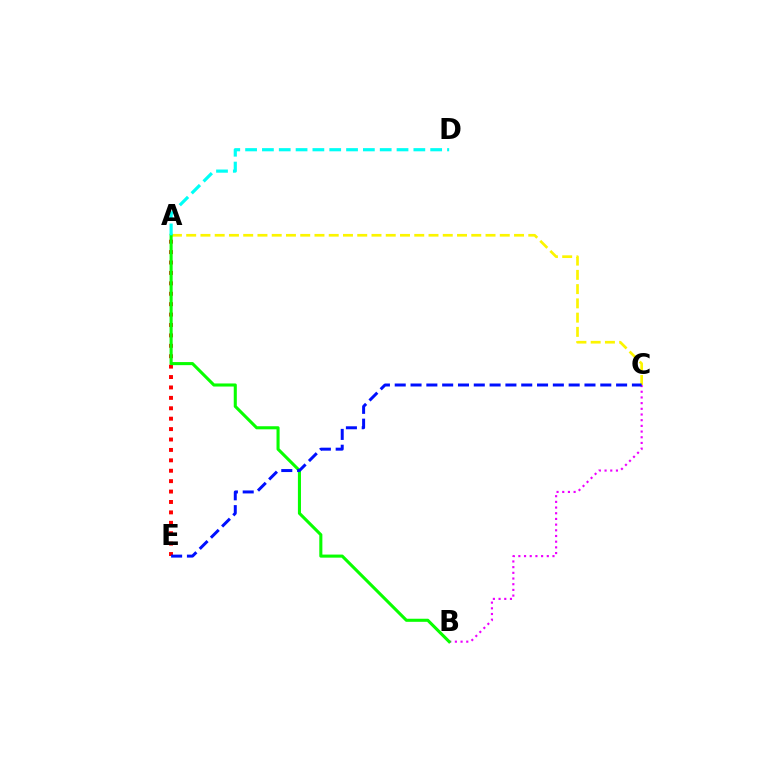{('A', 'E'): [{'color': '#ff0000', 'line_style': 'dotted', 'thickness': 2.83}], ('B', 'C'): [{'color': '#ee00ff', 'line_style': 'dotted', 'thickness': 1.55}], ('A', 'C'): [{'color': '#fcf500', 'line_style': 'dashed', 'thickness': 1.94}], ('A', 'B'): [{'color': '#08ff00', 'line_style': 'solid', 'thickness': 2.21}], ('C', 'E'): [{'color': '#0010ff', 'line_style': 'dashed', 'thickness': 2.15}], ('A', 'D'): [{'color': '#00fff6', 'line_style': 'dashed', 'thickness': 2.29}]}